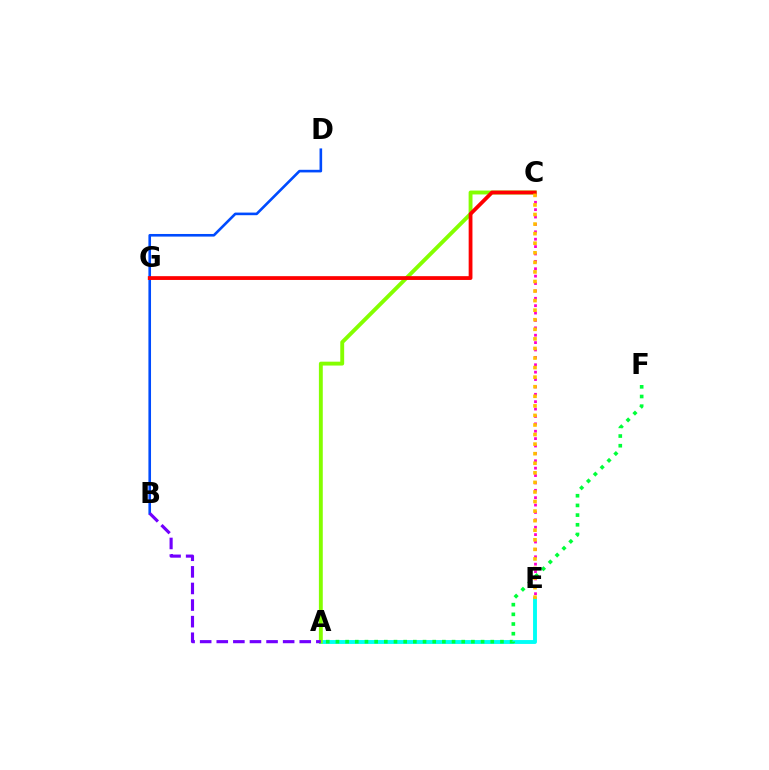{('B', 'D'): [{'color': '#004bff', 'line_style': 'solid', 'thickness': 1.88}], ('A', 'E'): [{'color': '#00fff6', 'line_style': 'solid', 'thickness': 2.8}], ('A', 'C'): [{'color': '#84ff00', 'line_style': 'solid', 'thickness': 2.8}], ('C', 'E'): [{'color': '#ff00cf', 'line_style': 'dotted', 'thickness': 2.01}, {'color': '#ffbd00', 'line_style': 'dotted', 'thickness': 2.6}], ('C', 'G'): [{'color': '#ff0000', 'line_style': 'solid', 'thickness': 2.73}], ('A', 'F'): [{'color': '#00ff39', 'line_style': 'dotted', 'thickness': 2.63}], ('A', 'B'): [{'color': '#7200ff', 'line_style': 'dashed', 'thickness': 2.25}]}